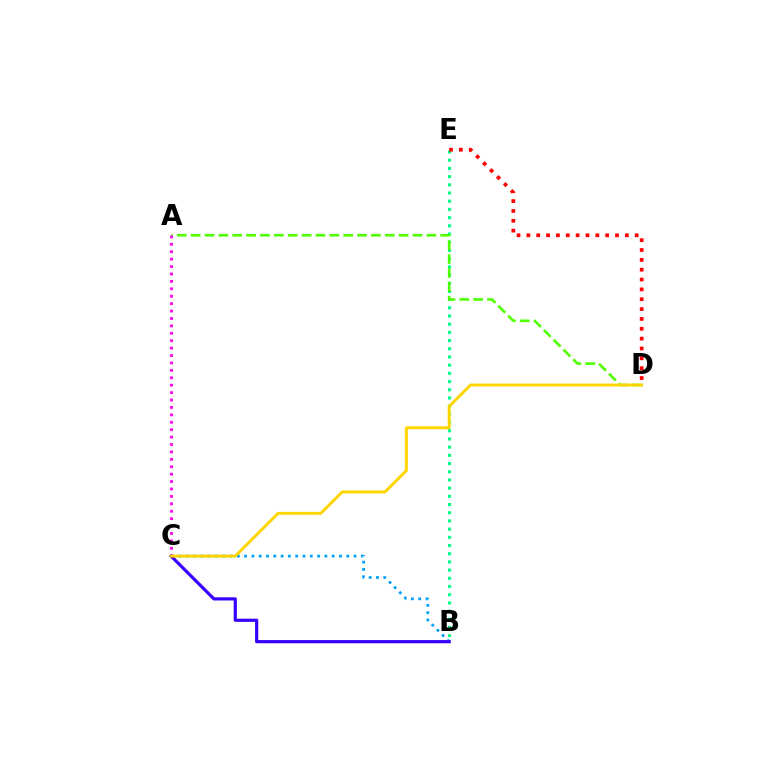{('B', 'E'): [{'color': '#00ff86', 'line_style': 'dotted', 'thickness': 2.23}], ('B', 'C'): [{'color': '#009eff', 'line_style': 'dotted', 'thickness': 1.98}, {'color': '#3700ff', 'line_style': 'solid', 'thickness': 2.29}], ('A', 'D'): [{'color': '#4fff00', 'line_style': 'dashed', 'thickness': 1.88}], ('A', 'C'): [{'color': '#ff00ed', 'line_style': 'dotted', 'thickness': 2.01}], ('C', 'D'): [{'color': '#ffd500', 'line_style': 'solid', 'thickness': 2.1}], ('D', 'E'): [{'color': '#ff0000', 'line_style': 'dotted', 'thickness': 2.68}]}